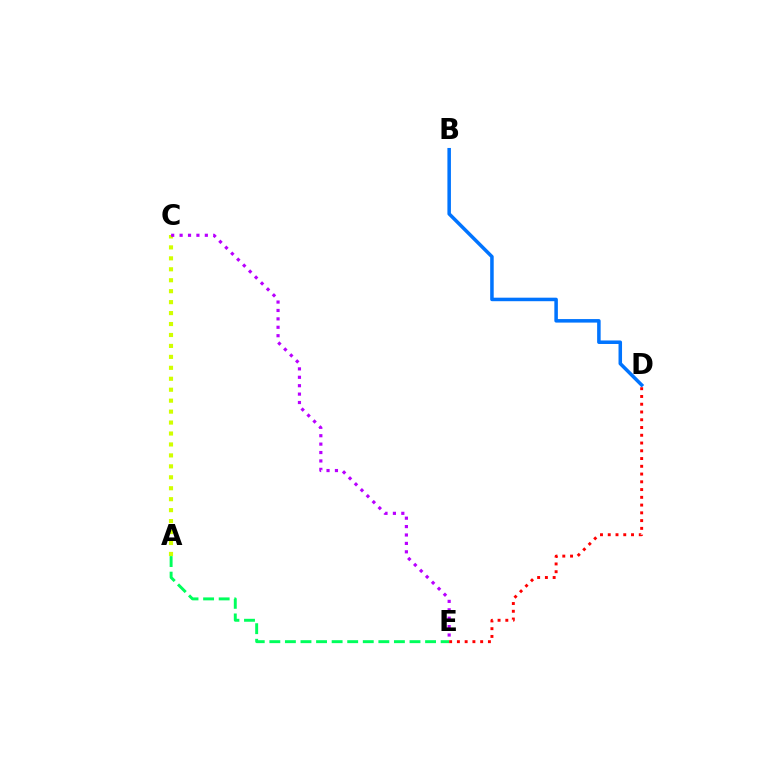{('B', 'D'): [{'color': '#0074ff', 'line_style': 'solid', 'thickness': 2.53}], ('A', 'C'): [{'color': '#d1ff00', 'line_style': 'dotted', 'thickness': 2.97}], ('C', 'E'): [{'color': '#b900ff', 'line_style': 'dotted', 'thickness': 2.28}], ('A', 'E'): [{'color': '#00ff5c', 'line_style': 'dashed', 'thickness': 2.12}], ('D', 'E'): [{'color': '#ff0000', 'line_style': 'dotted', 'thickness': 2.11}]}